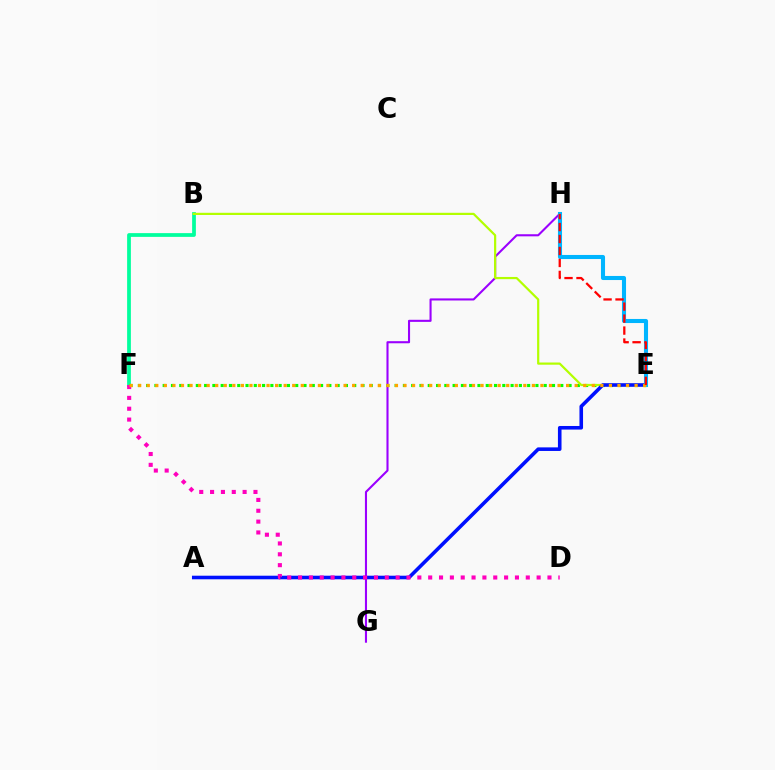{('B', 'F'): [{'color': '#00ff9d', 'line_style': 'solid', 'thickness': 2.7}], ('G', 'H'): [{'color': '#9b00ff', 'line_style': 'solid', 'thickness': 1.51}], ('E', 'F'): [{'color': '#08ff00', 'line_style': 'dotted', 'thickness': 2.25}, {'color': '#ffa500', 'line_style': 'dotted', 'thickness': 2.33}], ('B', 'E'): [{'color': '#b3ff00', 'line_style': 'solid', 'thickness': 1.59}], ('A', 'E'): [{'color': '#0010ff', 'line_style': 'solid', 'thickness': 2.58}], ('E', 'H'): [{'color': '#00b5ff', 'line_style': 'solid', 'thickness': 2.94}, {'color': '#ff0000', 'line_style': 'dashed', 'thickness': 1.63}], ('D', 'F'): [{'color': '#ff00bd', 'line_style': 'dotted', 'thickness': 2.95}]}